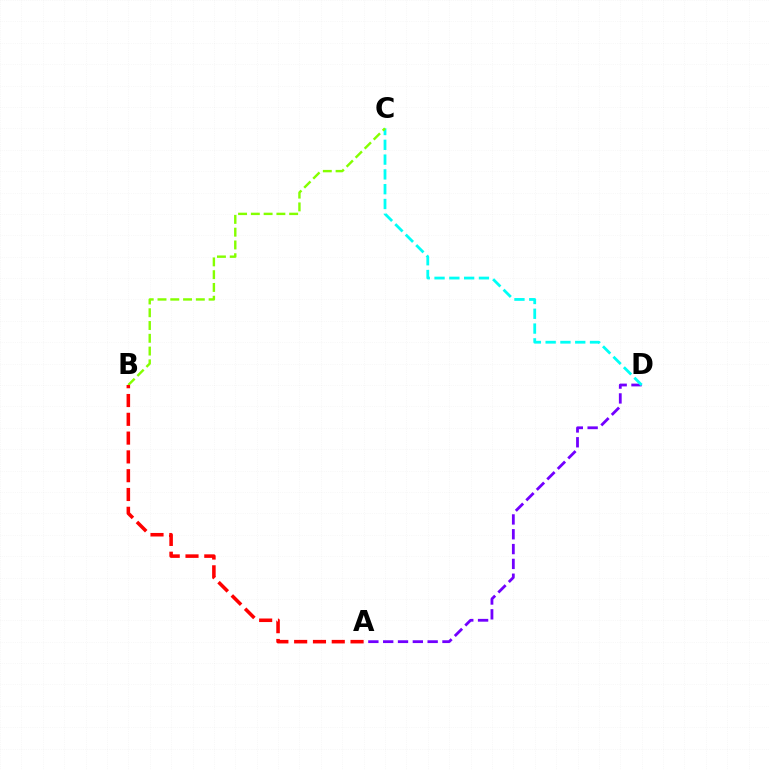{('A', 'D'): [{'color': '#7200ff', 'line_style': 'dashed', 'thickness': 2.01}], ('C', 'D'): [{'color': '#00fff6', 'line_style': 'dashed', 'thickness': 2.01}], ('B', 'C'): [{'color': '#84ff00', 'line_style': 'dashed', 'thickness': 1.74}], ('A', 'B'): [{'color': '#ff0000', 'line_style': 'dashed', 'thickness': 2.55}]}